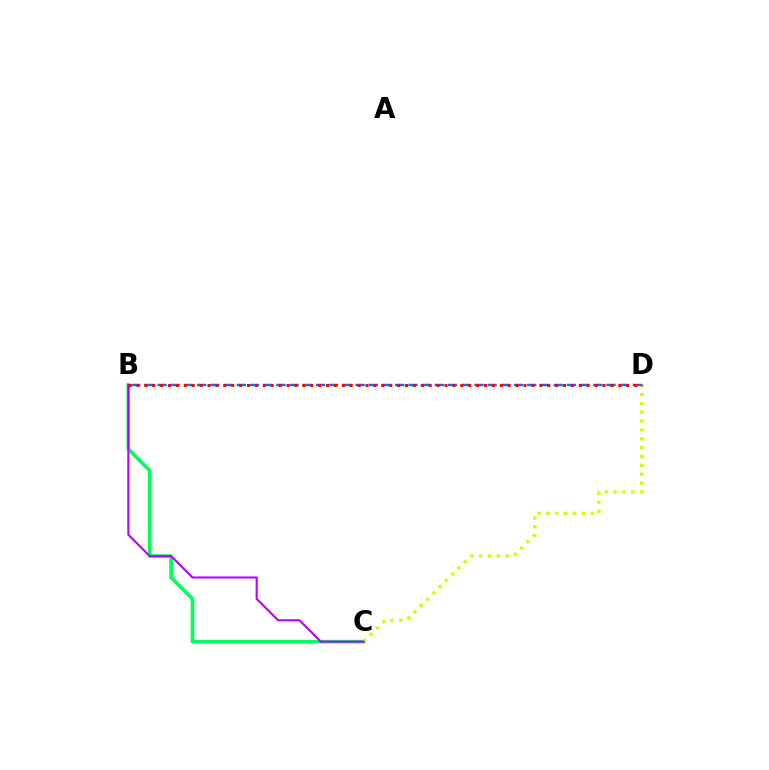{('B', 'C'): [{'color': '#00ff5c', 'line_style': 'solid', 'thickness': 2.63}, {'color': '#b900ff', 'line_style': 'solid', 'thickness': 1.5}], ('C', 'D'): [{'color': '#d1ff00', 'line_style': 'dotted', 'thickness': 2.41}], ('B', 'D'): [{'color': '#0074ff', 'line_style': 'dashed', 'thickness': 1.79}, {'color': '#ff0000', 'line_style': 'dotted', 'thickness': 2.15}]}